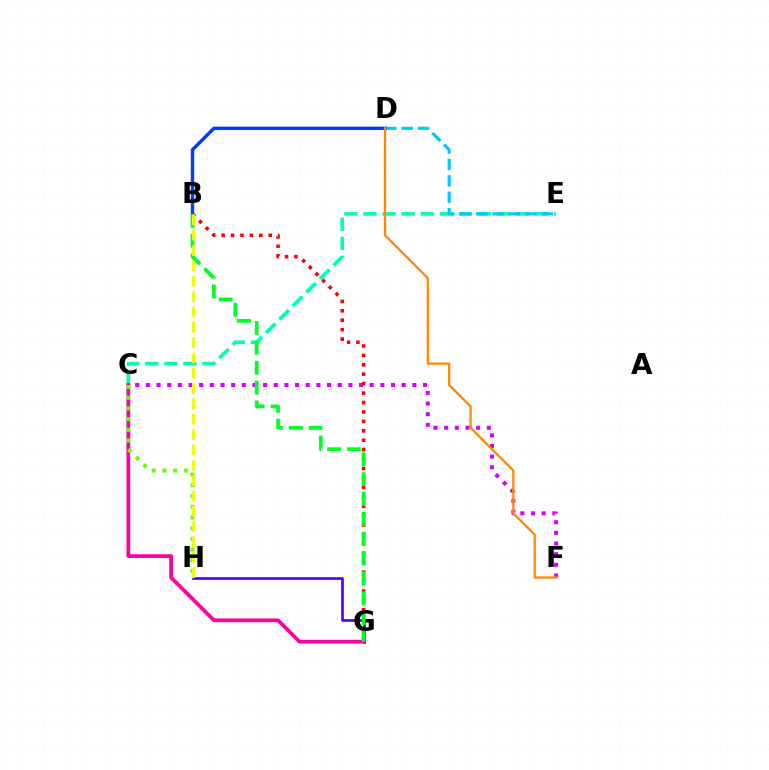{('C', 'E'): [{'color': '#00ffaf', 'line_style': 'dashed', 'thickness': 2.59}], ('D', 'E'): [{'color': '#00c7ff', 'line_style': 'dashed', 'thickness': 2.23}], ('C', 'F'): [{'color': '#d600ff', 'line_style': 'dotted', 'thickness': 2.9}], ('G', 'H'): [{'color': '#4f00ff', 'line_style': 'solid', 'thickness': 1.94}], ('B', 'D'): [{'color': '#003fff', 'line_style': 'solid', 'thickness': 2.46}], ('C', 'G'): [{'color': '#ff00a0', 'line_style': 'solid', 'thickness': 2.7}], ('D', 'F'): [{'color': '#ff8800', 'line_style': 'solid', 'thickness': 1.64}], ('C', 'H'): [{'color': '#66ff00', 'line_style': 'dotted', 'thickness': 2.91}], ('B', 'G'): [{'color': '#ff0000', 'line_style': 'dotted', 'thickness': 2.56}, {'color': '#00ff27', 'line_style': 'dashed', 'thickness': 2.7}], ('B', 'H'): [{'color': '#eeff00', 'line_style': 'dashed', 'thickness': 2.08}]}